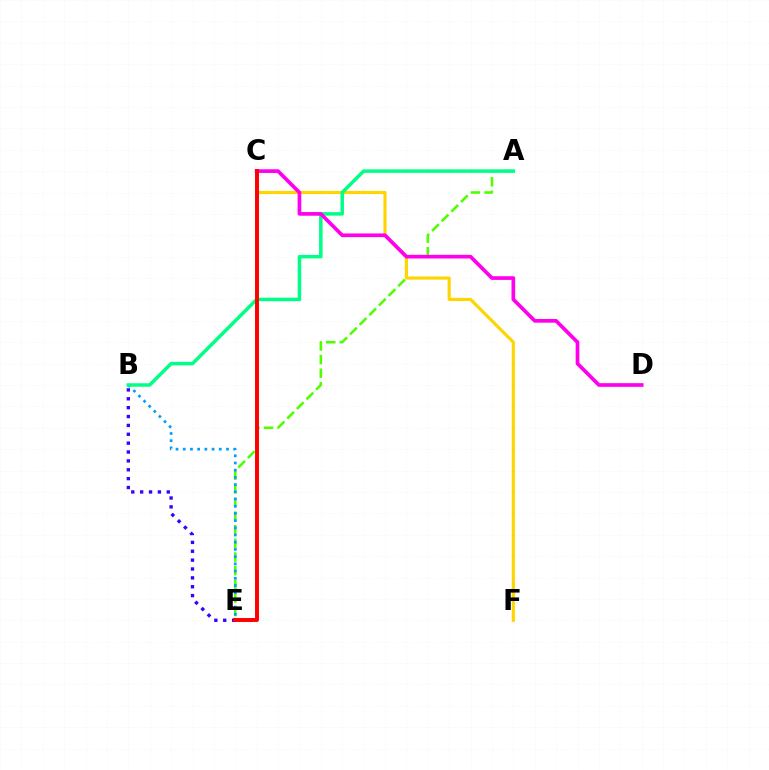{('B', 'E'): [{'color': '#3700ff', 'line_style': 'dotted', 'thickness': 2.41}, {'color': '#009eff', 'line_style': 'dotted', 'thickness': 1.96}], ('A', 'E'): [{'color': '#4fff00', 'line_style': 'dashed', 'thickness': 1.85}], ('C', 'F'): [{'color': '#ffd500', 'line_style': 'solid', 'thickness': 2.27}], ('A', 'B'): [{'color': '#00ff86', 'line_style': 'solid', 'thickness': 2.52}], ('C', 'D'): [{'color': '#ff00ed', 'line_style': 'solid', 'thickness': 2.66}], ('C', 'E'): [{'color': '#ff0000', 'line_style': 'solid', 'thickness': 2.83}]}